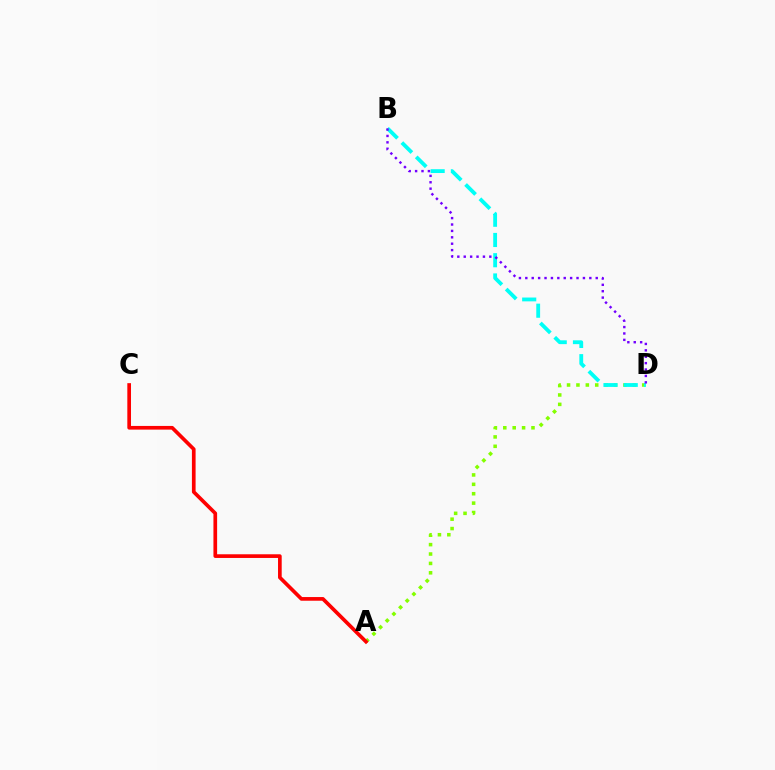{('A', 'D'): [{'color': '#84ff00', 'line_style': 'dotted', 'thickness': 2.55}], ('A', 'C'): [{'color': '#ff0000', 'line_style': 'solid', 'thickness': 2.65}], ('B', 'D'): [{'color': '#00fff6', 'line_style': 'dashed', 'thickness': 2.75}, {'color': '#7200ff', 'line_style': 'dotted', 'thickness': 1.74}]}